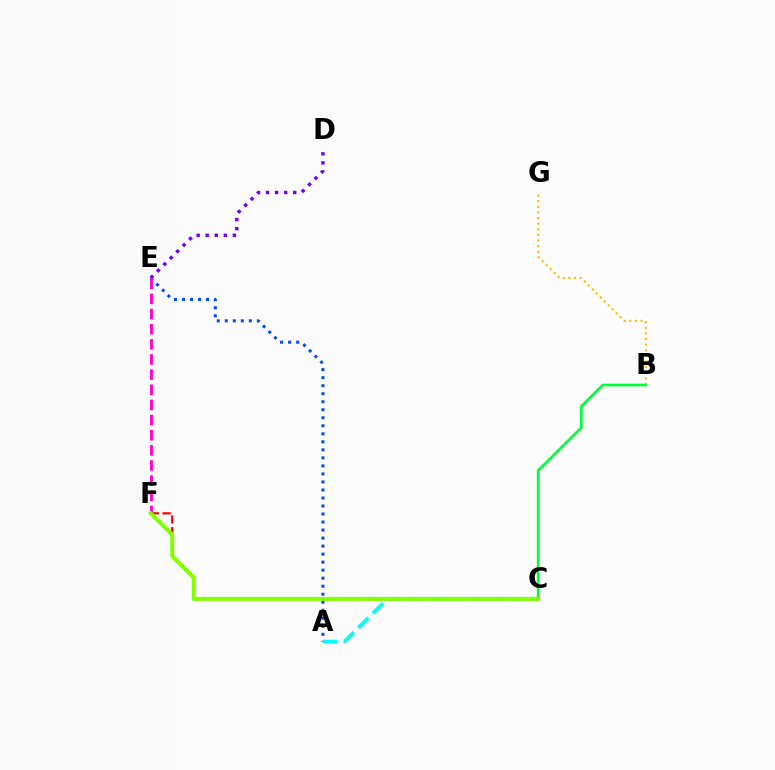{('C', 'F'): [{'color': '#ff0000', 'line_style': 'dashed', 'thickness': 1.6}, {'color': '#84ff00', 'line_style': 'solid', 'thickness': 2.88}], ('A', 'E'): [{'color': '#004bff', 'line_style': 'dotted', 'thickness': 2.18}], ('A', 'C'): [{'color': '#00fff6', 'line_style': 'dashed', 'thickness': 2.79}], ('D', 'E'): [{'color': '#7200ff', 'line_style': 'dotted', 'thickness': 2.46}], ('E', 'F'): [{'color': '#ff00cf', 'line_style': 'dashed', 'thickness': 2.06}], ('B', 'G'): [{'color': '#ffbd00', 'line_style': 'dotted', 'thickness': 1.53}], ('B', 'C'): [{'color': '#00ff39', 'line_style': 'solid', 'thickness': 1.95}]}